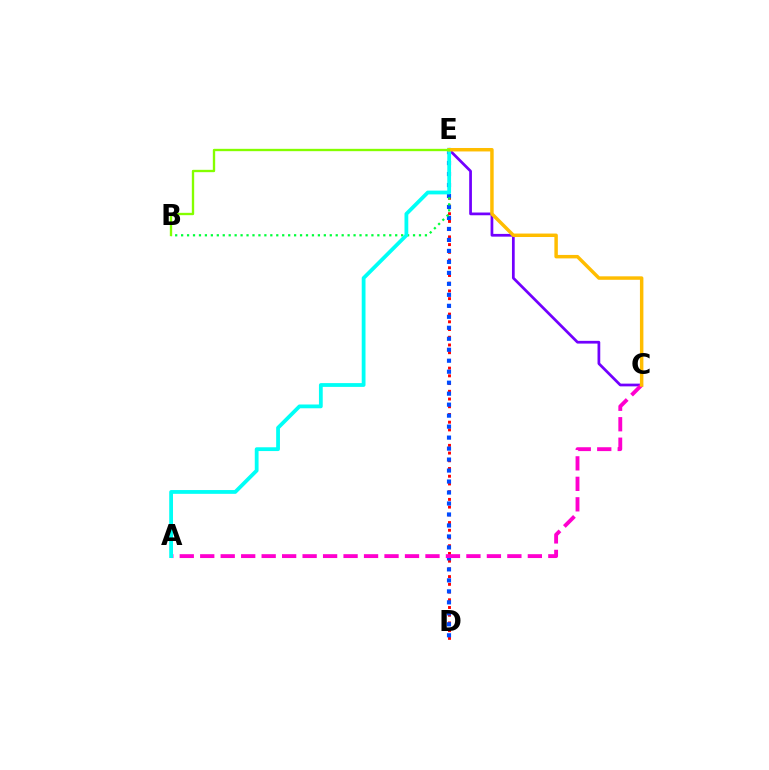{('D', 'E'): [{'color': '#ff0000', 'line_style': 'dotted', 'thickness': 2.1}, {'color': '#004bff', 'line_style': 'dotted', 'thickness': 2.98}], ('B', 'E'): [{'color': '#00ff39', 'line_style': 'dotted', 'thickness': 1.62}, {'color': '#84ff00', 'line_style': 'solid', 'thickness': 1.69}], ('C', 'E'): [{'color': '#7200ff', 'line_style': 'solid', 'thickness': 1.97}, {'color': '#ffbd00', 'line_style': 'solid', 'thickness': 2.49}], ('A', 'C'): [{'color': '#ff00cf', 'line_style': 'dashed', 'thickness': 2.78}], ('A', 'E'): [{'color': '#00fff6', 'line_style': 'solid', 'thickness': 2.72}]}